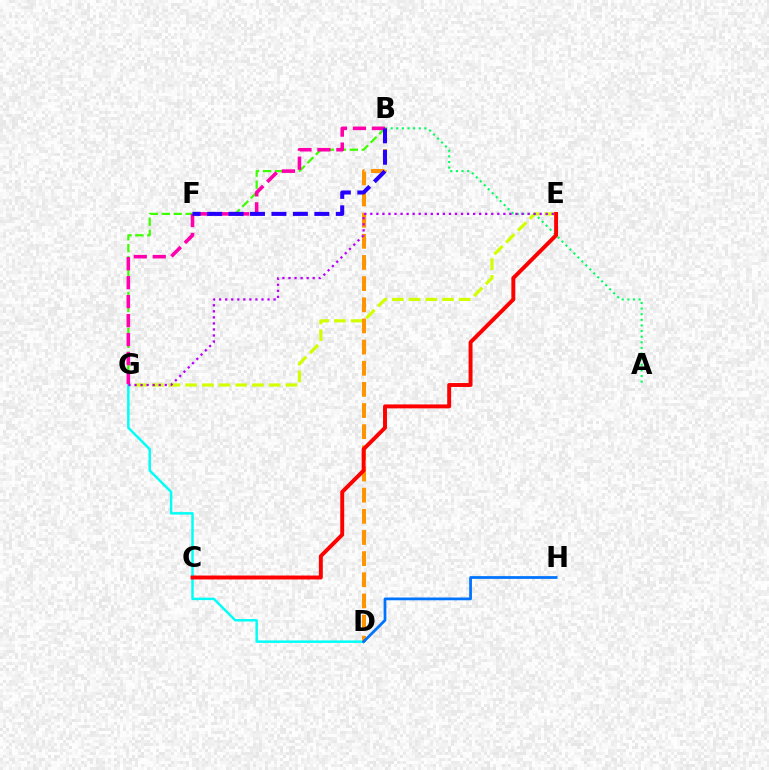{('B', 'G'): [{'color': '#3dff00', 'line_style': 'dashed', 'thickness': 1.62}, {'color': '#ff00ac', 'line_style': 'dashed', 'thickness': 2.58}], ('E', 'G'): [{'color': '#d1ff00', 'line_style': 'dashed', 'thickness': 2.27}, {'color': '#b900ff', 'line_style': 'dotted', 'thickness': 1.64}], ('A', 'B'): [{'color': '#00ff5c', 'line_style': 'dotted', 'thickness': 1.53}], ('D', 'G'): [{'color': '#00fff6', 'line_style': 'solid', 'thickness': 1.77}], ('B', 'D'): [{'color': '#ff9400', 'line_style': 'dashed', 'thickness': 2.87}], ('B', 'F'): [{'color': '#2500ff', 'line_style': 'dashed', 'thickness': 2.91}], ('D', 'H'): [{'color': '#0074ff', 'line_style': 'solid', 'thickness': 1.99}], ('C', 'E'): [{'color': '#ff0000', 'line_style': 'solid', 'thickness': 2.83}]}